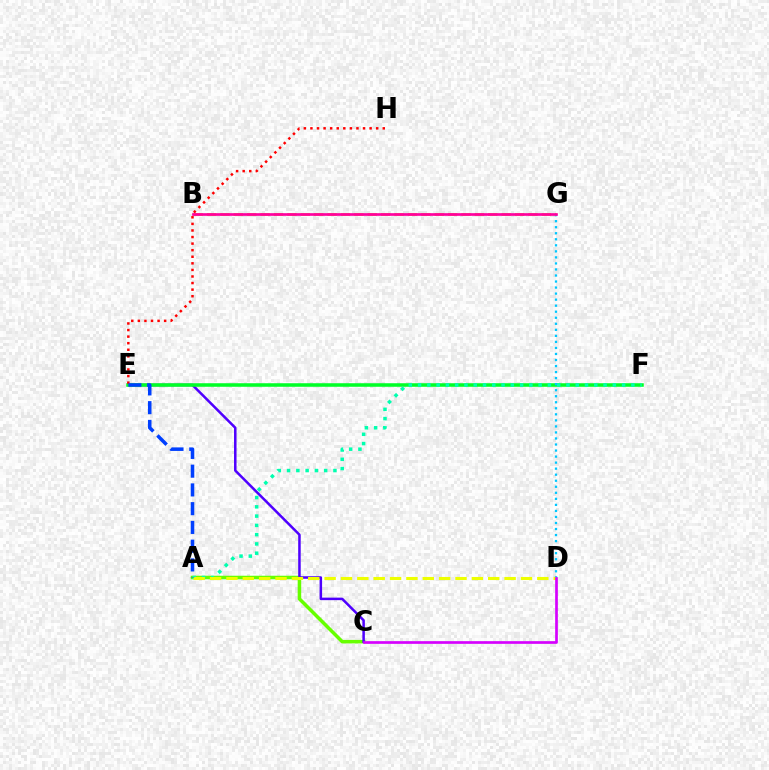{('B', 'G'): [{'color': '#ff8800', 'line_style': 'dashed', 'thickness': 1.82}, {'color': '#ff00a0', 'line_style': 'solid', 'thickness': 1.92}], ('A', 'C'): [{'color': '#66ff00', 'line_style': 'solid', 'thickness': 2.53}], ('C', 'E'): [{'color': '#4f00ff', 'line_style': 'solid', 'thickness': 1.81}], ('E', 'F'): [{'color': '#00ff27', 'line_style': 'solid', 'thickness': 2.55}], ('A', 'F'): [{'color': '#00ffaf', 'line_style': 'dotted', 'thickness': 2.52}], ('E', 'H'): [{'color': '#ff0000', 'line_style': 'dotted', 'thickness': 1.79}], ('D', 'G'): [{'color': '#00c7ff', 'line_style': 'dotted', 'thickness': 1.64}], ('A', 'D'): [{'color': '#eeff00', 'line_style': 'dashed', 'thickness': 2.22}], ('A', 'E'): [{'color': '#003fff', 'line_style': 'dashed', 'thickness': 2.55}], ('C', 'D'): [{'color': '#d600ff', 'line_style': 'solid', 'thickness': 1.93}]}